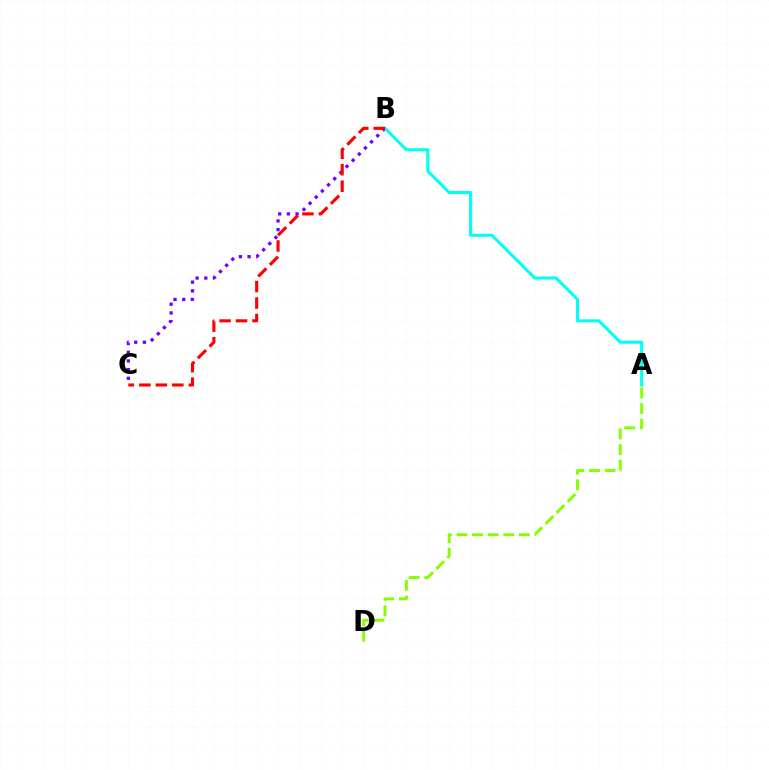{('B', 'C'): [{'color': '#7200ff', 'line_style': 'dotted', 'thickness': 2.36}, {'color': '#ff0000', 'line_style': 'dashed', 'thickness': 2.24}], ('A', 'B'): [{'color': '#00fff6', 'line_style': 'solid', 'thickness': 2.2}], ('A', 'D'): [{'color': '#84ff00', 'line_style': 'dashed', 'thickness': 2.12}]}